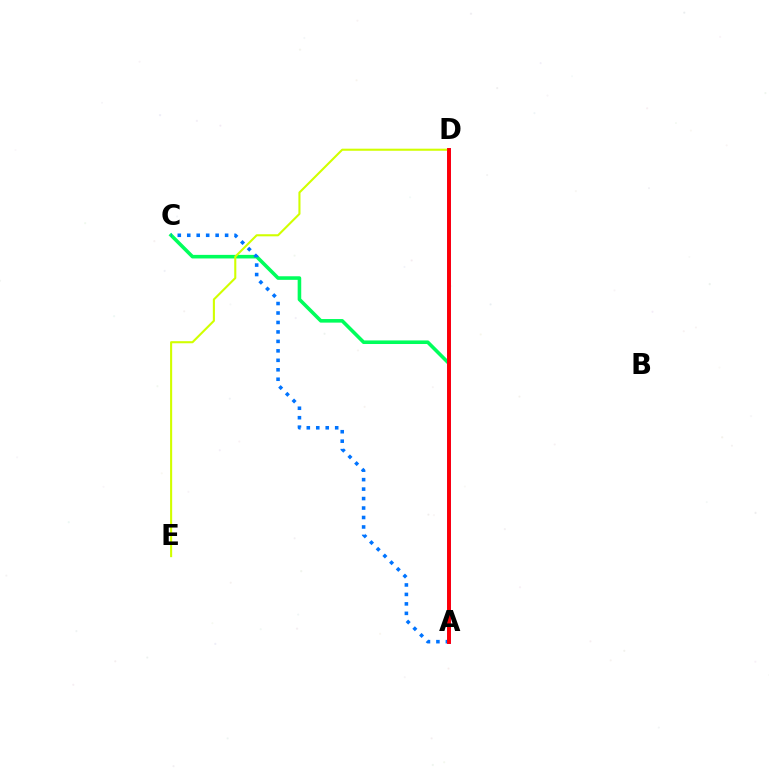{('A', 'C'): [{'color': '#00ff5c', 'line_style': 'solid', 'thickness': 2.58}, {'color': '#0074ff', 'line_style': 'dotted', 'thickness': 2.57}], ('A', 'D'): [{'color': '#b900ff', 'line_style': 'solid', 'thickness': 2.82}, {'color': '#ff0000', 'line_style': 'solid', 'thickness': 2.75}], ('D', 'E'): [{'color': '#d1ff00', 'line_style': 'solid', 'thickness': 1.51}]}